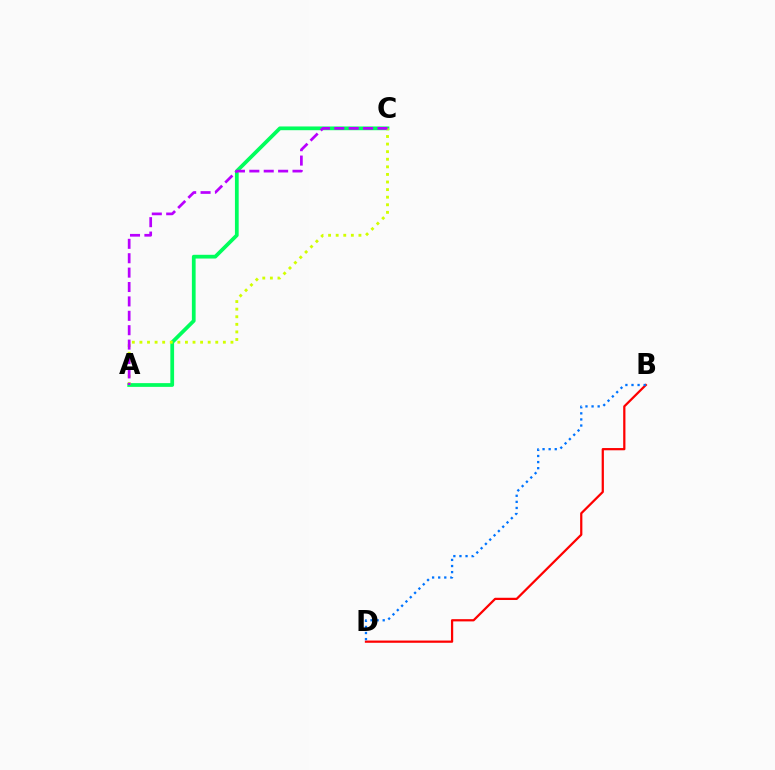{('A', 'C'): [{'color': '#00ff5c', 'line_style': 'solid', 'thickness': 2.7}, {'color': '#d1ff00', 'line_style': 'dotted', 'thickness': 2.06}, {'color': '#b900ff', 'line_style': 'dashed', 'thickness': 1.96}], ('B', 'D'): [{'color': '#ff0000', 'line_style': 'solid', 'thickness': 1.61}, {'color': '#0074ff', 'line_style': 'dotted', 'thickness': 1.66}]}